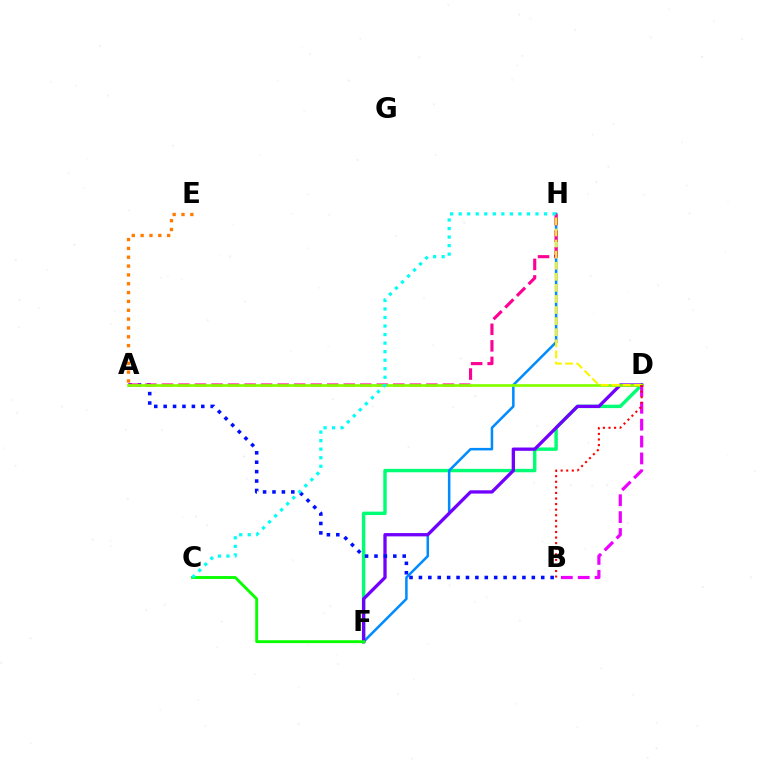{('D', 'F'): [{'color': '#00ff74', 'line_style': 'solid', 'thickness': 2.47}, {'color': '#7200ff', 'line_style': 'solid', 'thickness': 2.37}], ('F', 'H'): [{'color': '#008cff', 'line_style': 'solid', 'thickness': 1.82}], ('A', 'B'): [{'color': '#0010ff', 'line_style': 'dotted', 'thickness': 2.56}], ('A', 'H'): [{'color': '#ff0094', 'line_style': 'dashed', 'thickness': 2.25}], ('A', 'D'): [{'color': '#84ff00', 'line_style': 'solid', 'thickness': 1.97}], ('C', 'F'): [{'color': '#08ff00', 'line_style': 'solid', 'thickness': 2.06}], ('C', 'H'): [{'color': '#00fff6', 'line_style': 'dotted', 'thickness': 2.32}], ('D', 'H'): [{'color': '#fcf500', 'line_style': 'dashed', 'thickness': 1.51}], ('B', 'D'): [{'color': '#ee00ff', 'line_style': 'dashed', 'thickness': 2.29}, {'color': '#ff0000', 'line_style': 'dotted', 'thickness': 1.52}], ('A', 'E'): [{'color': '#ff7c00', 'line_style': 'dotted', 'thickness': 2.4}]}